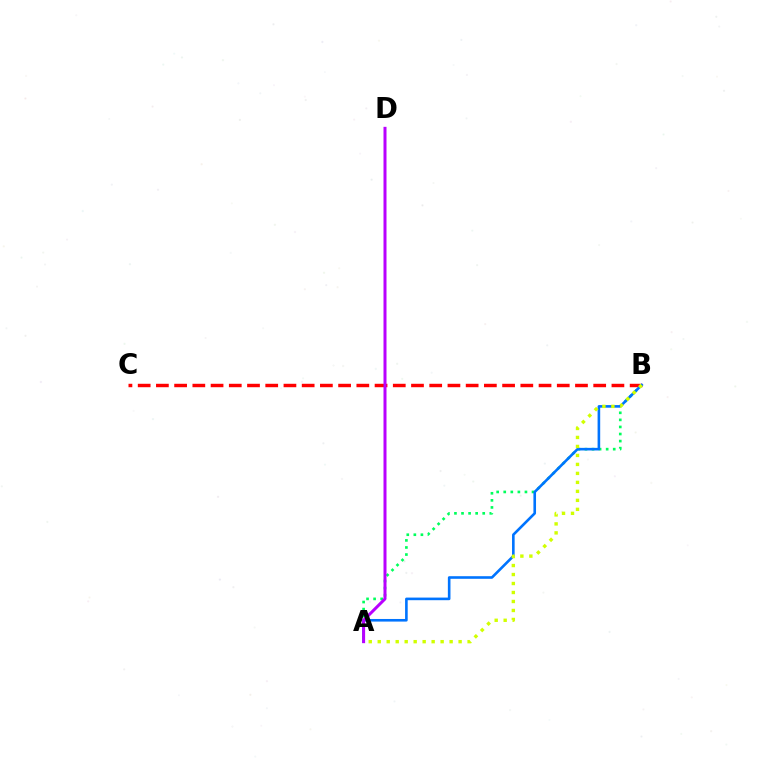{('B', 'C'): [{'color': '#ff0000', 'line_style': 'dashed', 'thickness': 2.48}], ('A', 'B'): [{'color': '#00ff5c', 'line_style': 'dotted', 'thickness': 1.92}, {'color': '#0074ff', 'line_style': 'solid', 'thickness': 1.88}, {'color': '#d1ff00', 'line_style': 'dotted', 'thickness': 2.44}], ('A', 'D'): [{'color': '#b900ff', 'line_style': 'solid', 'thickness': 2.16}]}